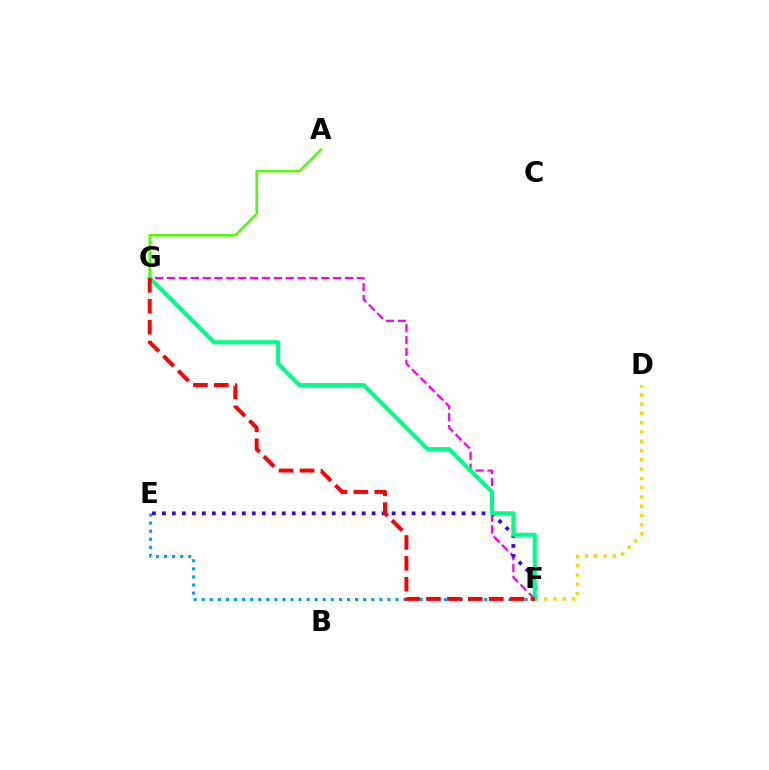{('D', 'F'): [{'color': '#ffd500', 'line_style': 'dotted', 'thickness': 2.52}], ('F', 'G'): [{'color': '#ff00ed', 'line_style': 'dashed', 'thickness': 1.61}, {'color': '#00ff86', 'line_style': 'solid', 'thickness': 2.96}, {'color': '#ff0000', 'line_style': 'dashed', 'thickness': 2.84}], ('E', 'F'): [{'color': '#009eff', 'line_style': 'dotted', 'thickness': 2.19}, {'color': '#3700ff', 'line_style': 'dotted', 'thickness': 2.71}], ('A', 'G'): [{'color': '#4fff00', 'line_style': 'solid', 'thickness': 1.83}]}